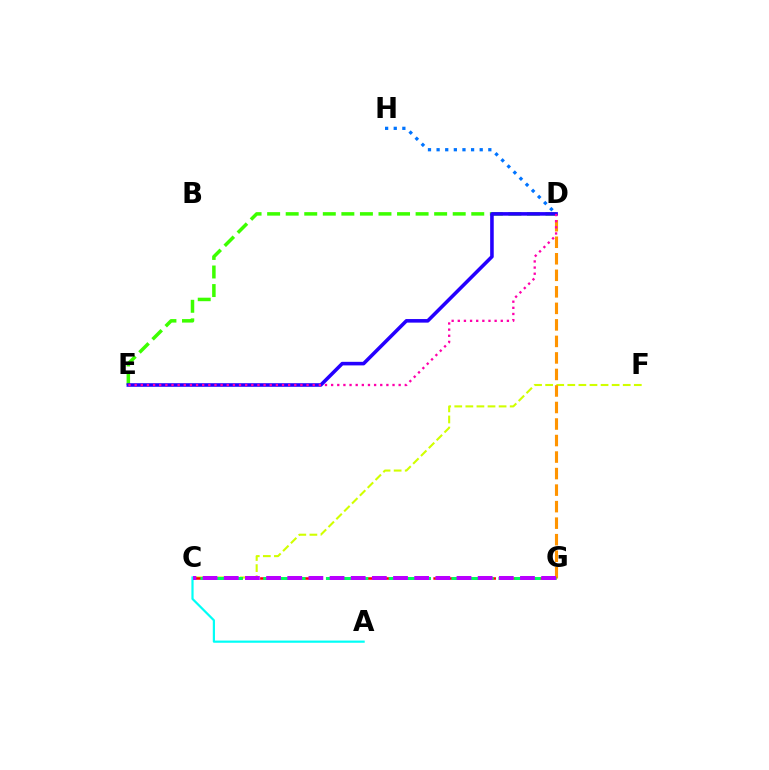{('C', 'F'): [{'color': '#d1ff00', 'line_style': 'dashed', 'thickness': 1.51}], ('D', 'G'): [{'color': '#ff9400', 'line_style': 'dashed', 'thickness': 2.24}], ('D', 'E'): [{'color': '#3dff00', 'line_style': 'dashed', 'thickness': 2.52}, {'color': '#2500ff', 'line_style': 'solid', 'thickness': 2.57}, {'color': '#ff00ac', 'line_style': 'dotted', 'thickness': 1.67}], ('C', 'G'): [{'color': '#ff0000', 'line_style': 'dashed', 'thickness': 1.81}, {'color': '#00ff5c', 'line_style': 'dashed', 'thickness': 2.13}, {'color': '#b900ff', 'line_style': 'dashed', 'thickness': 2.87}], ('A', 'C'): [{'color': '#00fff6', 'line_style': 'solid', 'thickness': 1.58}], ('D', 'H'): [{'color': '#0074ff', 'line_style': 'dotted', 'thickness': 2.34}]}